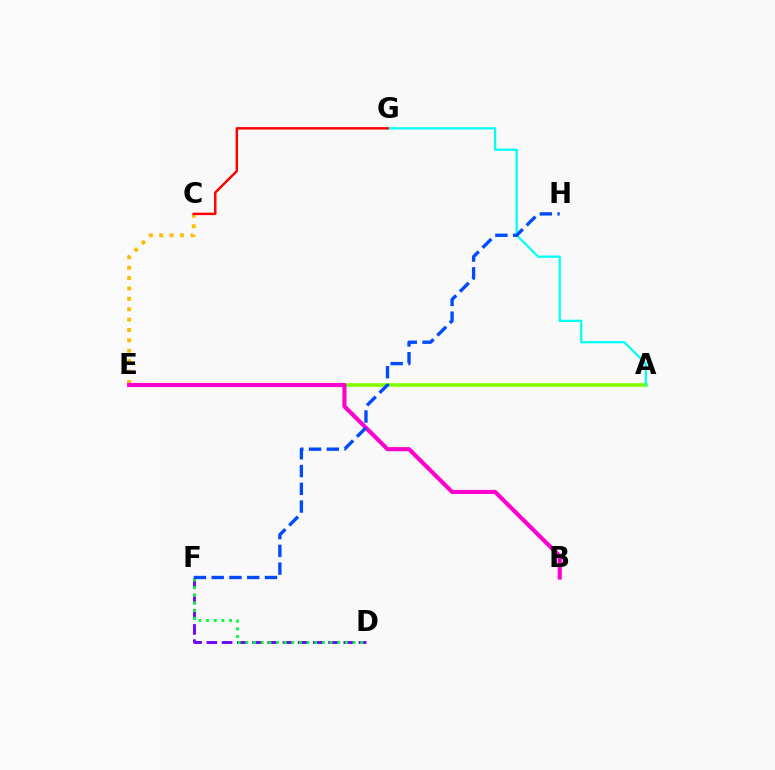{('C', 'E'): [{'color': '#ffbd00', 'line_style': 'dotted', 'thickness': 2.82}], ('D', 'F'): [{'color': '#7200ff', 'line_style': 'dashed', 'thickness': 2.07}, {'color': '#00ff39', 'line_style': 'dotted', 'thickness': 2.08}], ('A', 'E'): [{'color': '#84ff00', 'line_style': 'solid', 'thickness': 2.64}], ('B', 'E'): [{'color': '#ff00cf', 'line_style': 'solid', 'thickness': 2.97}], ('A', 'G'): [{'color': '#00fff6', 'line_style': 'solid', 'thickness': 1.61}], ('C', 'G'): [{'color': '#ff0000', 'line_style': 'solid', 'thickness': 1.77}], ('F', 'H'): [{'color': '#004bff', 'line_style': 'dashed', 'thickness': 2.41}]}